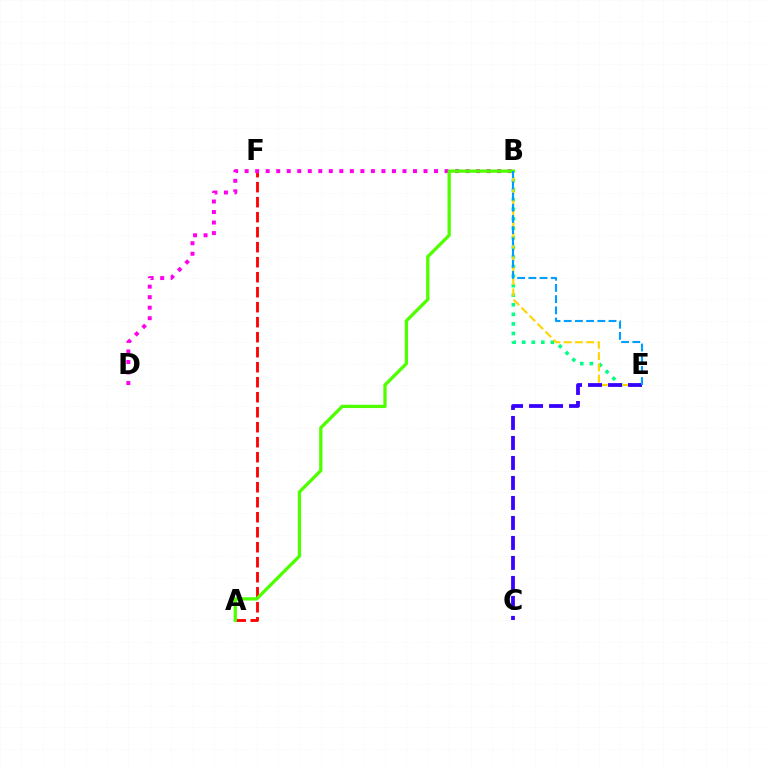{('A', 'F'): [{'color': '#ff0000', 'line_style': 'dashed', 'thickness': 2.04}], ('B', 'E'): [{'color': '#00ff86', 'line_style': 'dotted', 'thickness': 2.6}, {'color': '#ffd500', 'line_style': 'dashed', 'thickness': 1.53}, {'color': '#009eff', 'line_style': 'dashed', 'thickness': 1.52}], ('B', 'D'): [{'color': '#ff00ed', 'line_style': 'dotted', 'thickness': 2.86}], ('A', 'B'): [{'color': '#4fff00', 'line_style': 'solid', 'thickness': 2.37}], ('C', 'E'): [{'color': '#3700ff', 'line_style': 'dashed', 'thickness': 2.72}]}